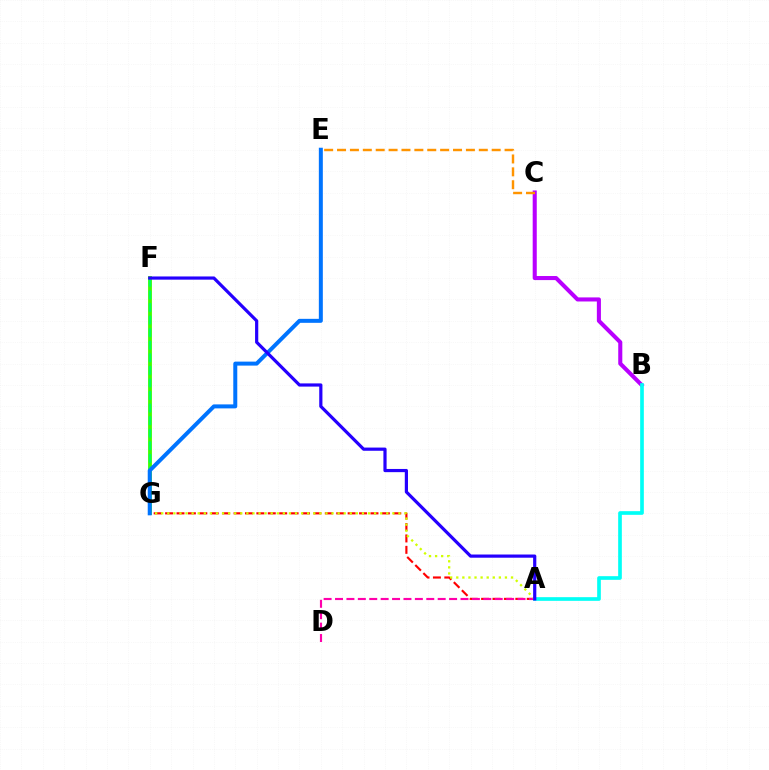{('F', 'G'): [{'color': '#3dff00', 'line_style': 'solid', 'thickness': 2.75}, {'color': '#00ff5c', 'line_style': 'dashed', 'thickness': 1.71}], ('B', 'C'): [{'color': '#b900ff', 'line_style': 'solid', 'thickness': 2.93}], ('A', 'G'): [{'color': '#ff0000', 'line_style': 'dashed', 'thickness': 1.55}, {'color': '#d1ff00', 'line_style': 'dotted', 'thickness': 1.65}], ('A', 'D'): [{'color': '#ff00ac', 'line_style': 'dashed', 'thickness': 1.55}], ('E', 'G'): [{'color': '#0074ff', 'line_style': 'solid', 'thickness': 2.87}], ('A', 'B'): [{'color': '#00fff6', 'line_style': 'solid', 'thickness': 2.64}], ('A', 'F'): [{'color': '#2500ff', 'line_style': 'solid', 'thickness': 2.3}], ('C', 'E'): [{'color': '#ff9400', 'line_style': 'dashed', 'thickness': 1.75}]}